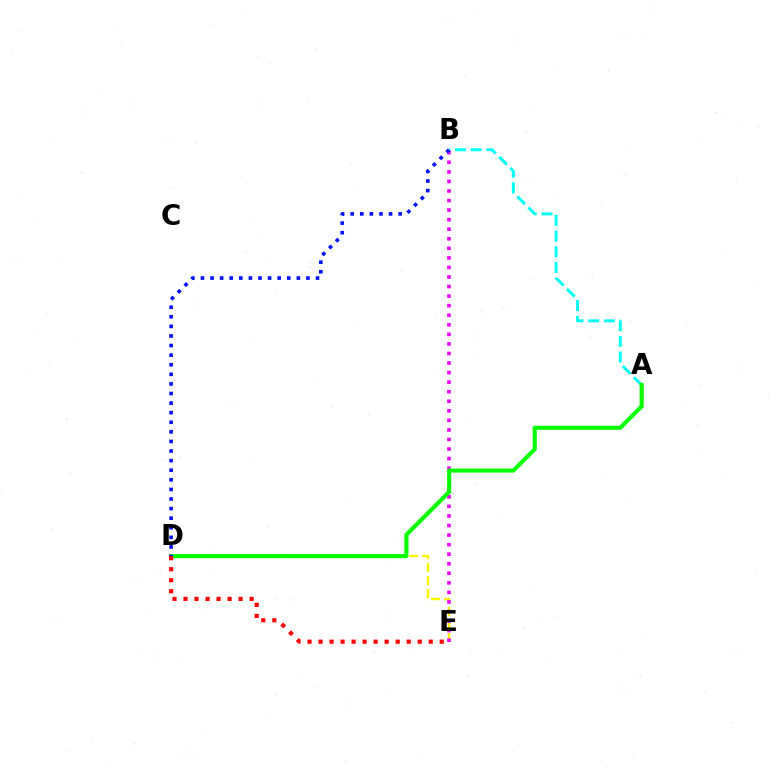{('A', 'B'): [{'color': '#00fff6', 'line_style': 'dashed', 'thickness': 2.13}], ('D', 'E'): [{'color': '#fcf500', 'line_style': 'dashed', 'thickness': 1.76}, {'color': '#ff0000', 'line_style': 'dotted', 'thickness': 2.99}], ('B', 'E'): [{'color': '#ee00ff', 'line_style': 'dotted', 'thickness': 2.6}], ('A', 'D'): [{'color': '#08ff00', 'line_style': 'solid', 'thickness': 2.98}], ('B', 'D'): [{'color': '#0010ff', 'line_style': 'dotted', 'thickness': 2.61}]}